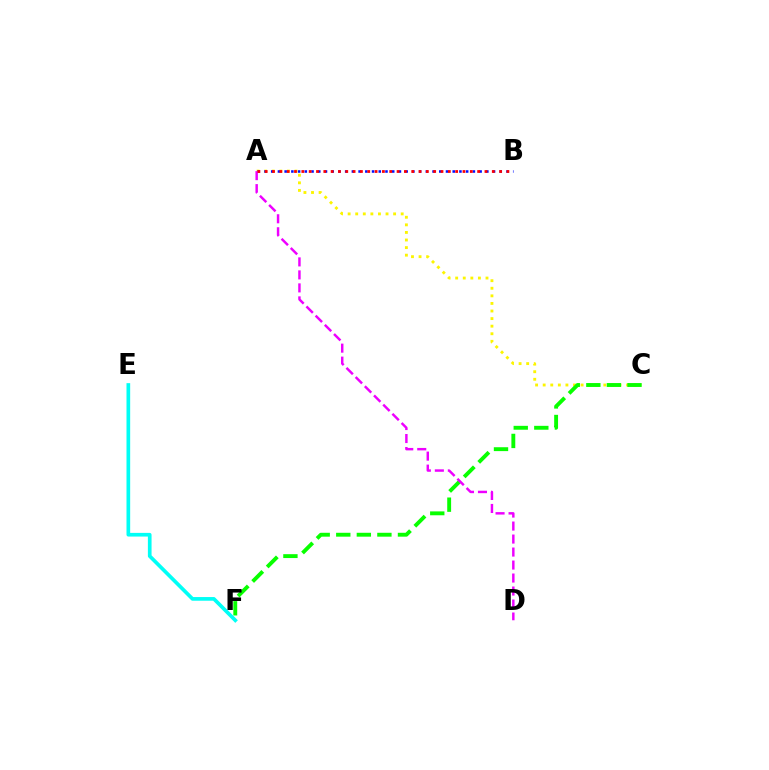{('A', 'C'): [{'color': '#fcf500', 'line_style': 'dotted', 'thickness': 2.06}], ('A', 'B'): [{'color': '#0010ff', 'line_style': 'dotted', 'thickness': 1.83}, {'color': '#ff0000', 'line_style': 'dotted', 'thickness': 1.99}], ('C', 'F'): [{'color': '#08ff00', 'line_style': 'dashed', 'thickness': 2.79}], ('A', 'D'): [{'color': '#ee00ff', 'line_style': 'dashed', 'thickness': 1.77}], ('E', 'F'): [{'color': '#00fff6', 'line_style': 'solid', 'thickness': 2.65}]}